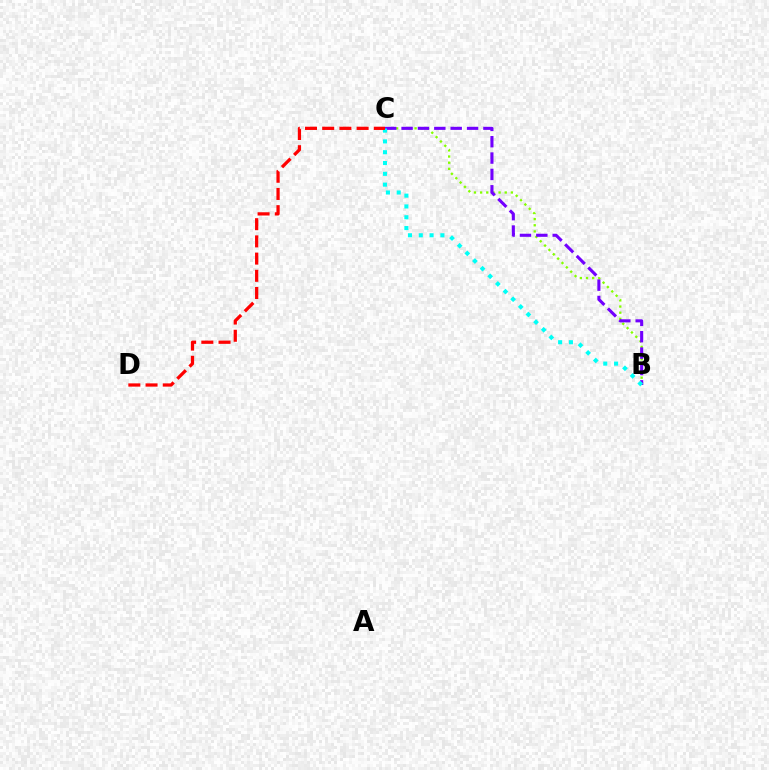{('B', 'C'): [{'color': '#84ff00', 'line_style': 'dotted', 'thickness': 1.67}, {'color': '#7200ff', 'line_style': 'dashed', 'thickness': 2.22}, {'color': '#00fff6', 'line_style': 'dotted', 'thickness': 2.94}], ('C', 'D'): [{'color': '#ff0000', 'line_style': 'dashed', 'thickness': 2.34}]}